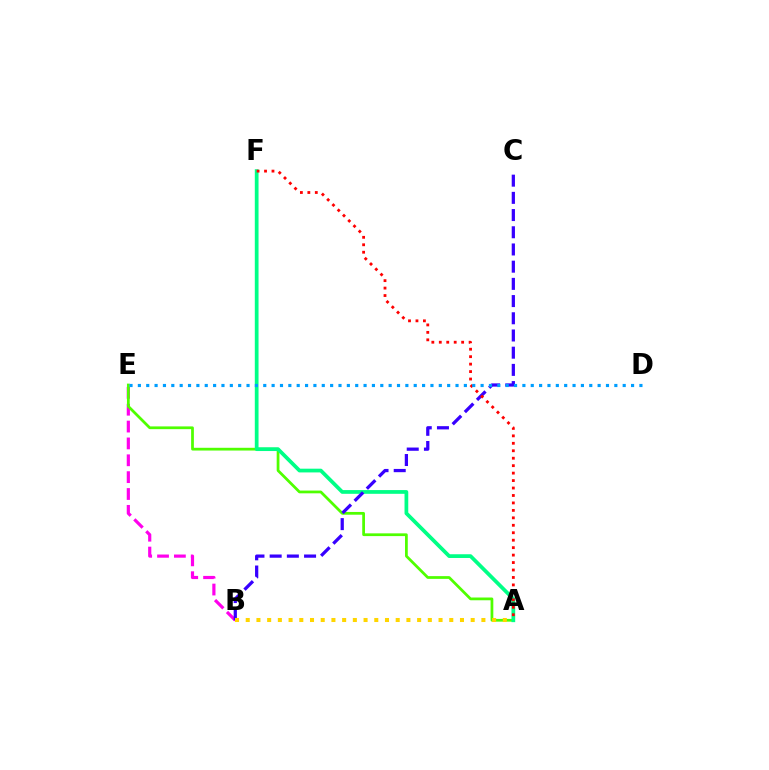{('B', 'E'): [{'color': '#ff00ed', 'line_style': 'dashed', 'thickness': 2.29}], ('A', 'E'): [{'color': '#4fff00', 'line_style': 'solid', 'thickness': 1.98}], ('A', 'F'): [{'color': '#00ff86', 'line_style': 'solid', 'thickness': 2.69}, {'color': '#ff0000', 'line_style': 'dotted', 'thickness': 2.03}], ('B', 'C'): [{'color': '#3700ff', 'line_style': 'dashed', 'thickness': 2.34}], ('A', 'B'): [{'color': '#ffd500', 'line_style': 'dotted', 'thickness': 2.91}], ('D', 'E'): [{'color': '#009eff', 'line_style': 'dotted', 'thickness': 2.27}]}